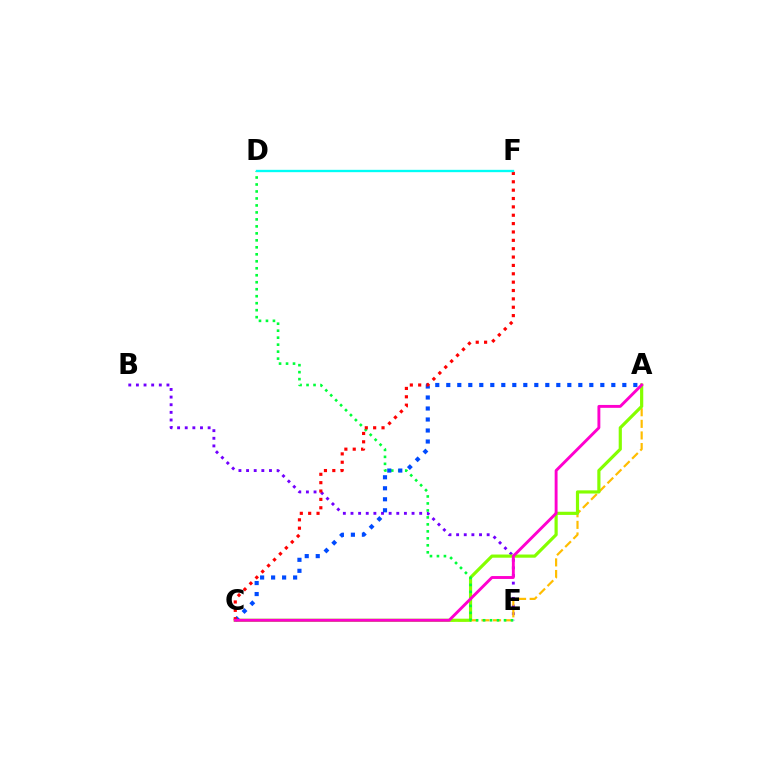{('B', 'E'): [{'color': '#7200ff', 'line_style': 'dotted', 'thickness': 2.07}], ('A', 'C'): [{'color': '#ffbd00', 'line_style': 'dashed', 'thickness': 1.58}, {'color': '#84ff00', 'line_style': 'solid', 'thickness': 2.29}, {'color': '#004bff', 'line_style': 'dotted', 'thickness': 2.99}, {'color': '#ff00cf', 'line_style': 'solid', 'thickness': 2.08}], ('D', 'E'): [{'color': '#00ff39', 'line_style': 'dotted', 'thickness': 1.9}], ('C', 'F'): [{'color': '#ff0000', 'line_style': 'dotted', 'thickness': 2.27}], ('D', 'F'): [{'color': '#00fff6', 'line_style': 'solid', 'thickness': 1.69}]}